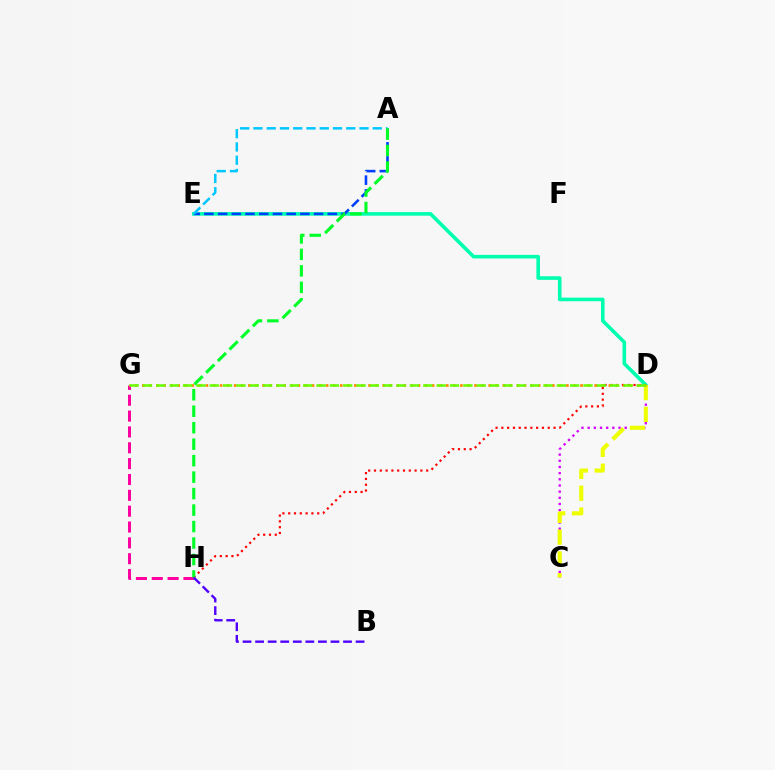{('D', 'E'): [{'color': '#00ffaf', 'line_style': 'solid', 'thickness': 2.6}], ('D', 'H'): [{'color': '#ff0000', 'line_style': 'dotted', 'thickness': 1.58}], ('G', 'H'): [{'color': '#ff00a0', 'line_style': 'dashed', 'thickness': 2.15}], ('C', 'D'): [{'color': '#d600ff', 'line_style': 'dotted', 'thickness': 1.68}, {'color': '#eeff00', 'line_style': 'dashed', 'thickness': 2.96}], ('A', 'E'): [{'color': '#003fff', 'line_style': 'dashed', 'thickness': 1.86}, {'color': '#00c7ff', 'line_style': 'dashed', 'thickness': 1.8}], ('D', 'G'): [{'color': '#ff8800', 'line_style': 'dotted', 'thickness': 1.92}, {'color': '#66ff00', 'line_style': 'dashed', 'thickness': 1.81}], ('A', 'H'): [{'color': '#00ff27', 'line_style': 'dashed', 'thickness': 2.24}], ('B', 'H'): [{'color': '#4f00ff', 'line_style': 'dashed', 'thickness': 1.71}]}